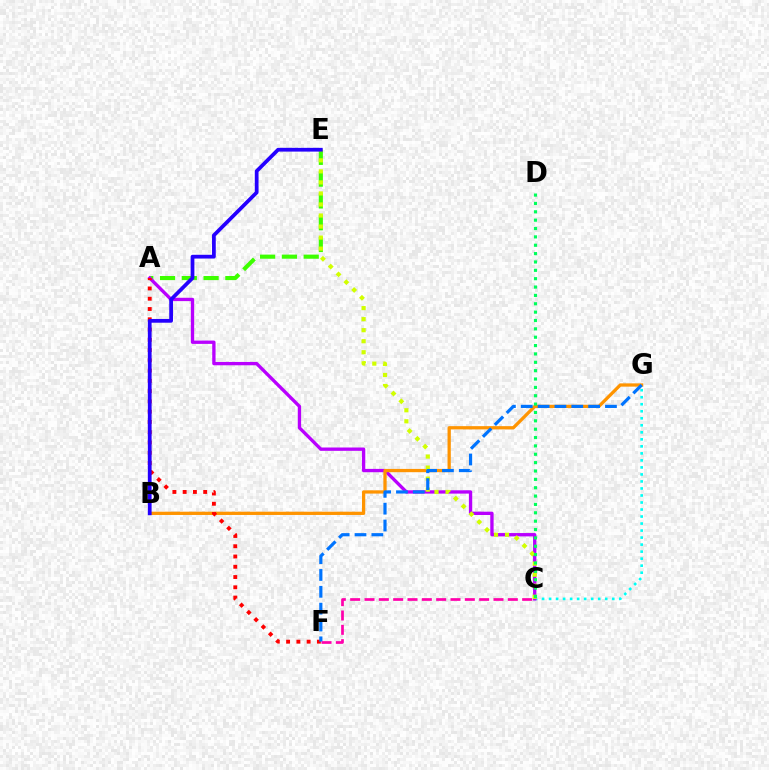{('C', 'G'): [{'color': '#00fff6', 'line_style': 'dotted', 'thickness': 1.91}], ('A', 'E'): [{'color': '#3dff00', 'line_style': 'dashed', 'thickness': 2.96}], ('A', 'C'): [{'color': '#b900ff', 'line_style': 'solid', 'thickness': 2.4}], ('B', 'G'): [{'color': '#ff9400', 'line_style': 'solid', 'thickness': 2.35}], ('A', 'F'): [{'color': '#ff0000', 'line_style': 'dotted', 'thickness': 2.79}], ('C', 'E'): [{'color': '#d1ff00', 'line_style': 'dotted', 'thickness': 3.0}], ('C', 'D'): [{'color': '#00ff5c', 'line_style': 'dotted', 'thickness': 2.27}], ('F', 'G'): [{'color': '#0074ff', 'line_style': 'dashed', 'thickness': 2.29}], ('B', 'E'): [{'color': '#2500ff', 'line_style': 'solid', 'thickness': 2.7}], ('C', 'F'): [{'color': '#ff00ac', 'line_style': 'dashed', 'thickness': 1.95}]}